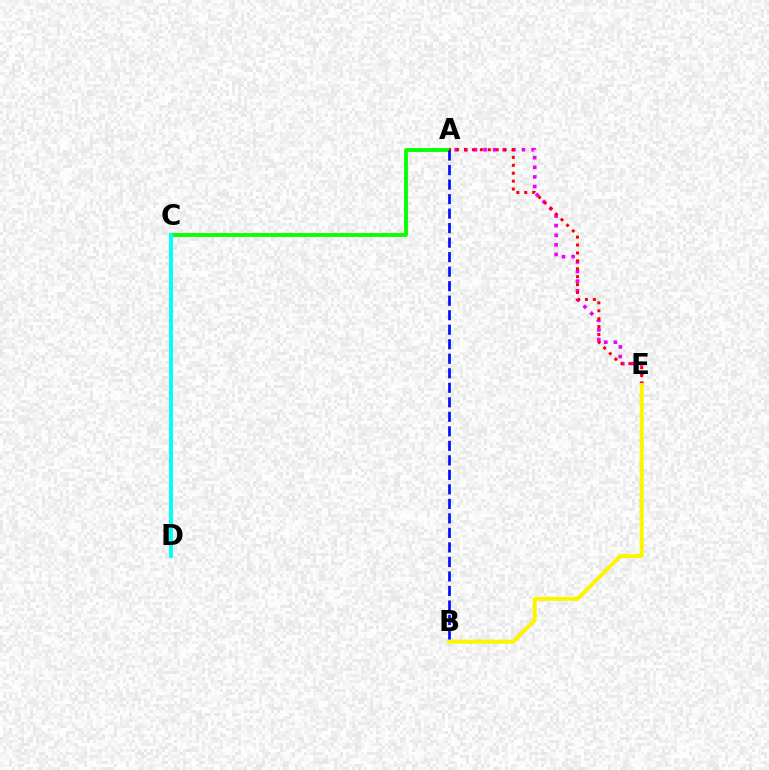{('A', 'E'): [{'color': '#ee00ff', 'line_style': 'dotted', 'thickness': 2.61}, {'color': '#ff0000', 'line_style': 'dotted', 'thickness': 2.15}], ('A', 'C'): [{'color': '#08ff00', 'line_style': 'solid', 'thickness': 2.77}], ('B', 'E'): [{'color': '#fcf500', 'line_style': 'solid', 'thickness': 2.9}], ('C', 'D'): [{'color': '#00fff6', 'line_style': 'solid', 'thickness': 2.8}], ('A', 'B'): [{'color': '#0010ff', 'line_style': 'dashed', 'thickness': 1.97}]}